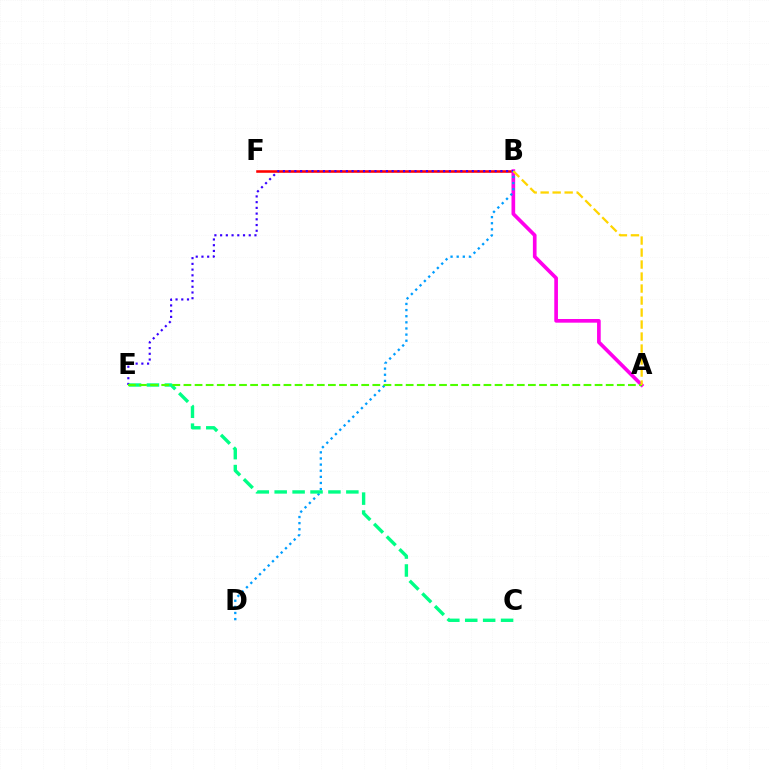{('B', 'F'): [{'color': '#ff0000', 'line_style': 'solid', 'thickness': 1.84}], ('A', 'B'): [{'color': '#ff00ed', 'line_style': 'solid', 'thickness': 2.64}, {'color': '#ffd500', 'line_style': 'dashed', 'thickness': 1.63}], ('B', 'E'): [{'color': '#3700ff', 'line_style': 'dotted', 'thickness': 1.55}], ('B', 'D'): [{'color': '#009eff', 'line_style': 'dotted', 'thickness': 1.66}], ('C', 'E'): [{'color': '#00ff86', 'line_style': 'dashed', 'thickness': 2.43}], ('A', 'E'): [{'color': '#4fff00', 'line_style': 'dashed', 'thickness': 1.51}]}